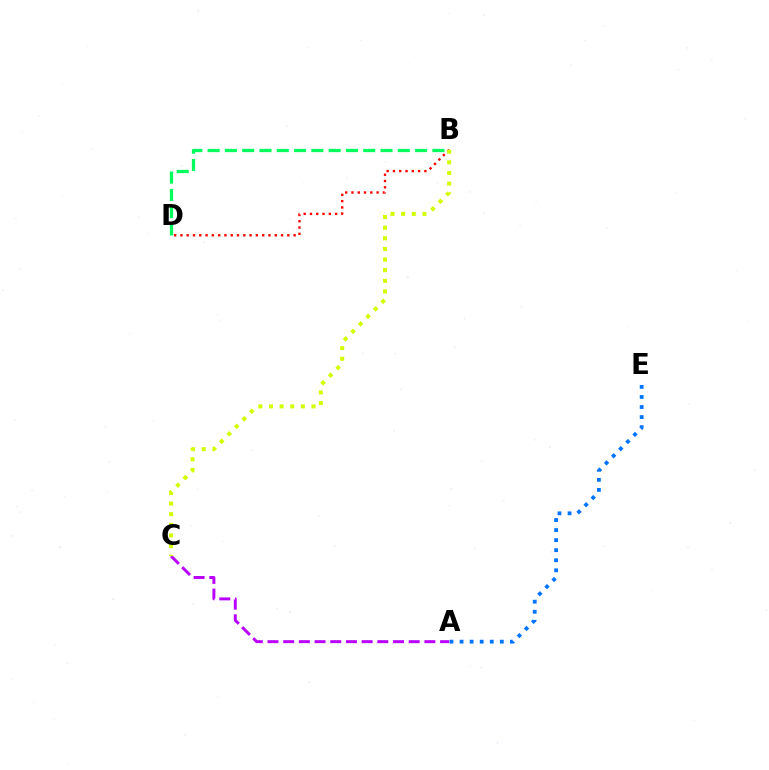{('A', 'E'): [{'color': '#0074ff', 'line_style': 'dotted', 'thickness': 2.73}], ('A', 'C'): [{'color': '#b900ff', 'line_style': 'dashed', 'thickness': 2.13}], ('B', 'D'): [{'color': '#ff0000', 'line_style': 'dotted', 'thickness': 1.71}, {'color': '#00ff5c', 'line_style': 'dashed', 'thickness': 2.35}], ('B', 'C'): [{'color': '#d1ff00', 'line_style': 'dotted', 'thickness': 2.89}]}